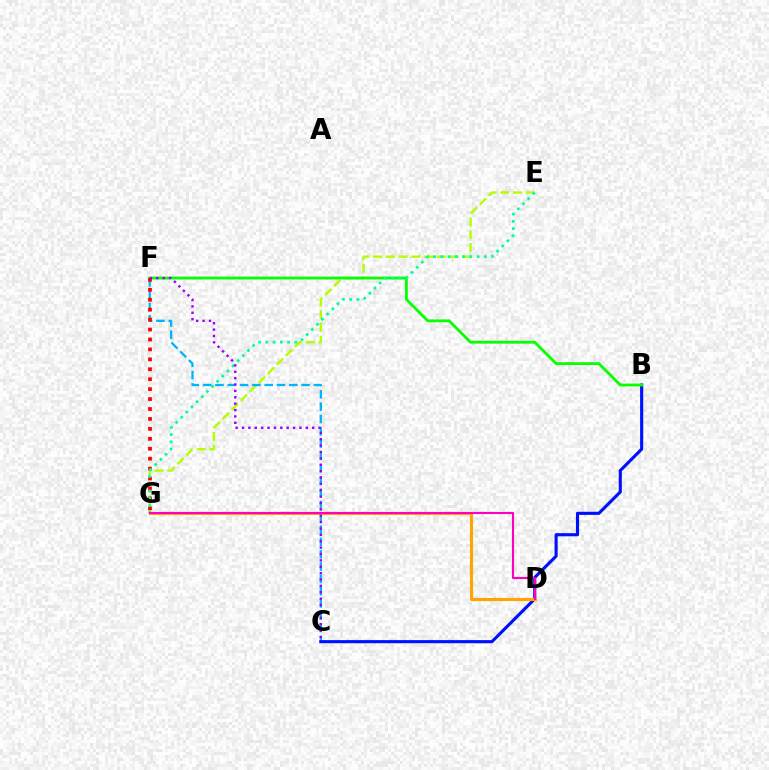{('E', 'G'): [{'color': '#b3ff00', 'line_style': 'dashed', 'thickness': 1.73}, {'color': '#00ff9d', 'line_style': 'dotted', 'thickness': 1.97}], ('C', 'F'): [{'color': '#00b5ff', 'line_style': 'dashed', 'thickness': 1.67}, {'color': '#9b00ff', 'line_style': 'dotted', 'thickness': 1.73}], ('B', 'C'): [{'color': '#0010ff', 'line_style': 'solid', 'thickness': 2.25}], ('B', 'F'): [{'color': '#08ff00', 'line_style': 'solid', 'thickness': 2.04}], ('D', 'G'): [{'color': '#ffa500', 'line_style': 'solid', 'thickness': 2.22}, {'color': '#ff00bd', 'line_style': 'solid', 'thickness': 1.52}], ('F', 'G'): [{'color': '#ff0000', 'line_style': 'dotted', 'thickness': 2.7}]}